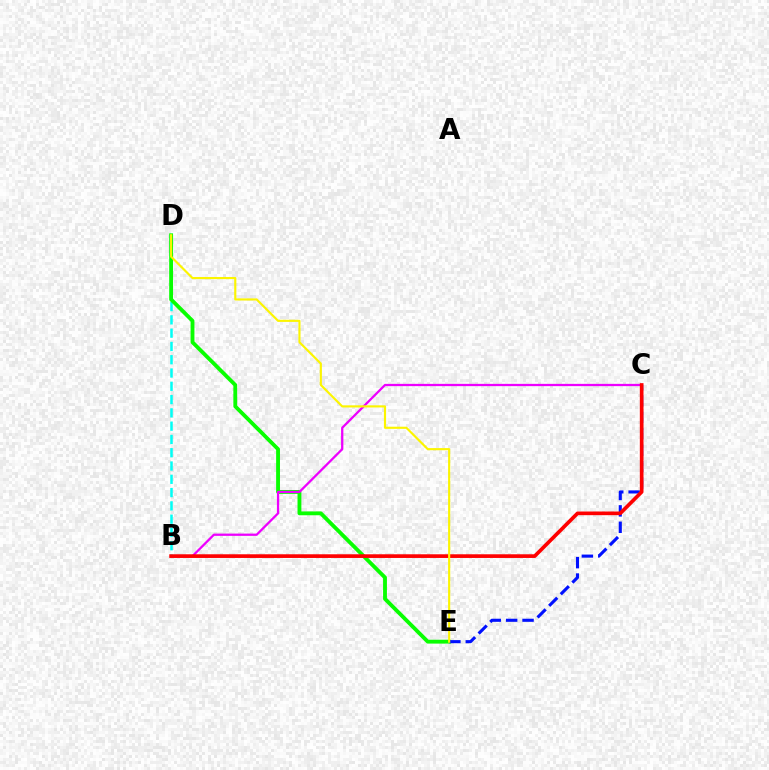{('B', 'D'): [{'color': '#00fff6', 'line_style': 'dashed', 'thickness': 1.81}], ('D', 'E'): [{'color': '#08ff00', 'line_style': 'solid', 'thickness': 2.77}, {'color': '#fcf500', 'line_style': 'solid', 'thickness': 1.54}], ('C', 'E'): [{'color': '#0010ff', 'line_style': 'dashed', 'thickness': 2.23}], ('B', 'C'): [{'color': '#ee00ff', 'line_style': 'solid', 'thickness': 1.64}, {'color': '#ff0000', 'line_style': 'solid', 'thickness': 2.64}]}